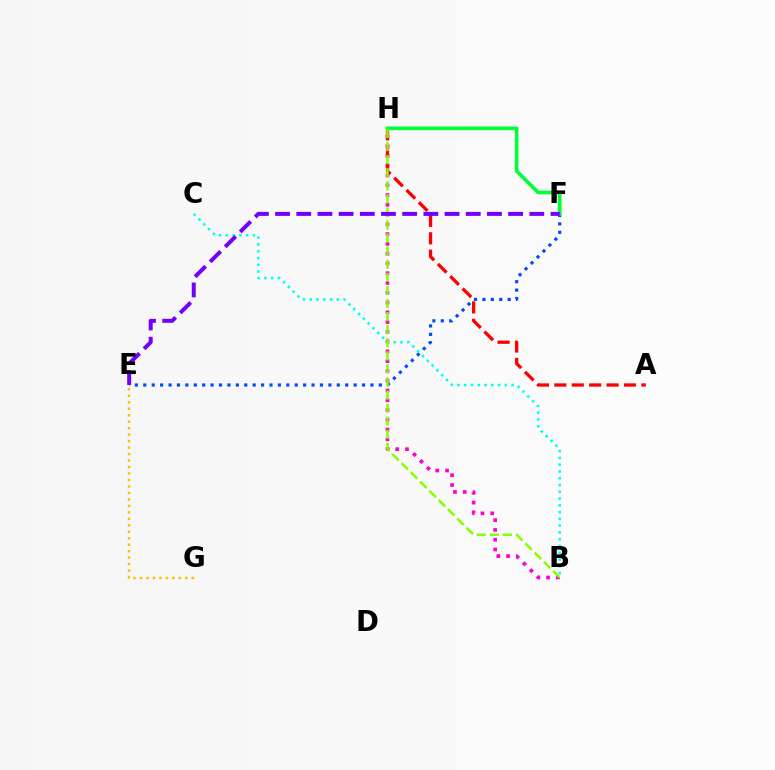{('B', 'H'): [{'color': '#ff00cf', 'line_style': 'dotted', 'thickness': 2.66}, {'color': '#84ff00', 'line_style': 'dashed', 'thickness': 1.78}], ('A', 'H'): [{'color': '#ff0000', 'line_style': 'dashed', 'thickness': 2.36}], ('E', 'F'): [{'color': '#004bff', 'line_style': 'dotted', 'thickness': 2.29}, {'color': '#7200ff', 'line_style': 'dashed', 'thickness': 2.88}], ('B', 'C'): [{'color': '#00fff6', 'line_style': 'dotted', 'thickness': 1.84}], ('E', 'G'): [{'color': '#ffbd00', 'line_style': 'dotted', 'thickness': 1.76}], ('F', 'H'): [{'color': '#00ff39', 'line_style': 'solid', 'thickness': 2.63}]}